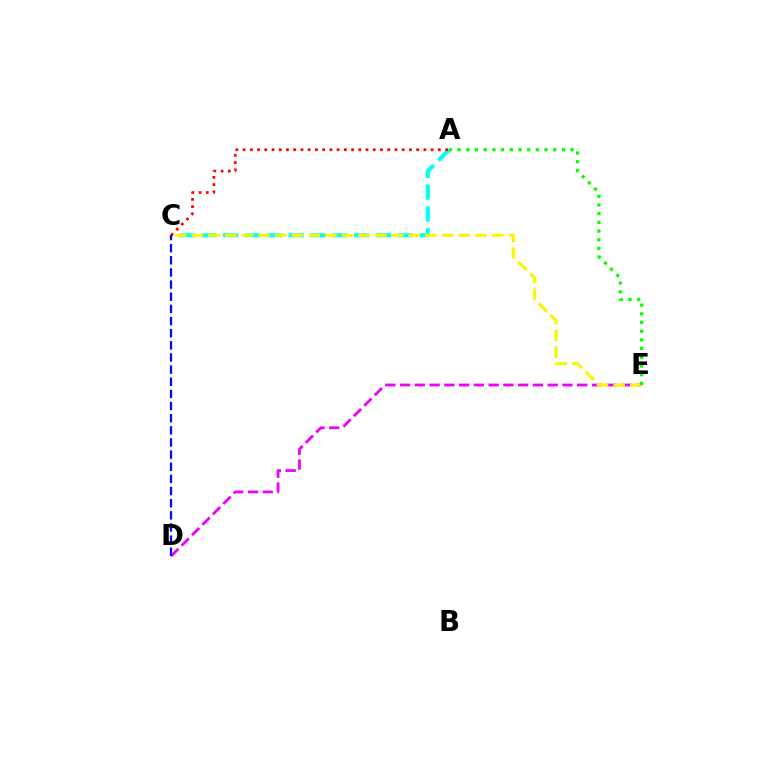{('D', 'E'): [{'color': '#ee00ff', 'line_style': 'dashed', 'thickness': 2.01}], ('A', 'C'): [{'color': '#00fff6', 'line_style': 'dashed', 'thickness': 2.97}, {'color': '#ff0000', 'line_style': 'dotted', 'thickness': 1.96}], ('C', 'E'): [{'color': '#fcf500', 'line_style': 'dashed', 'thickness': 2.27}], ('A', 'E'): [{'color': '#08ff00', 'line_style': 'dotted', 'thickness': 2.36}], ('C', 'D'): [{'color': '#0010ff', 'line_style': 'dashed', 'thickness': 1.65}]}